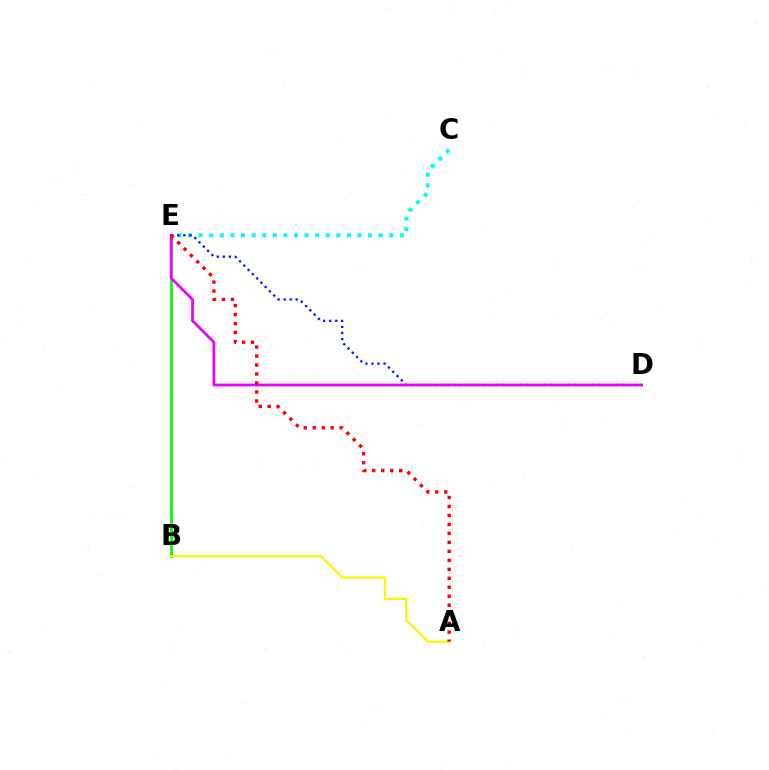{('B', 'E'): [{'color': '#08ff00', 'line_style': 'solid', 'thickness': 2.05}], ('C', 'E'): [{'color': '#00fff6', 'line_style': 'dotted', 'thickness': 2.88}], ('D', 'E'): [{'color': '#0010ff', 'line_style': 'dotted', 'thickness': 1.64}, {'color': '#ee00ff', 'line_style': 'solid', 'thickness': 1.98}], ('A', 'B'): [{'color': '#fcf500', 'line_style': 'solid', 'thickness': 1.59}], ('A', 'E'): [{'color': '#ff0000', 'line_style': 'dotted', 'thickness': 2.44}]}